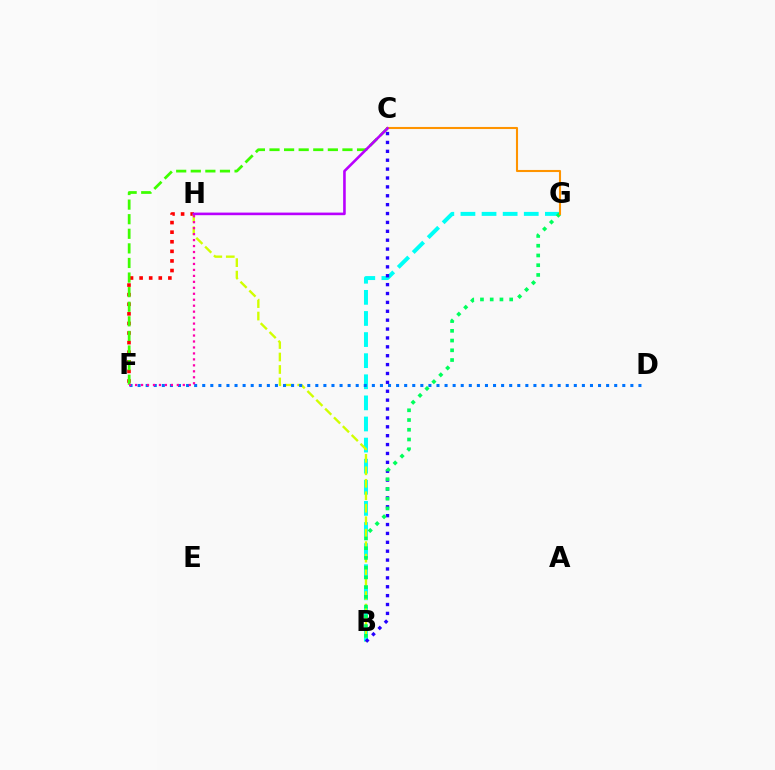{('B', 'G'): [{'color': '#00fff6', 'line_style': 'dashed', 'thickness': 2.87}, {'color': '#00ff5c', 'line_style': 'dotted', 'thickness': 2.65}], ('F', 'H'): [{'color': '#ff0000', 'line_style': 'dotted', 'thickness': 2.61}, {'color': '#ff00ac', 'line_style': 'dotted', 'thickness': 1.62}], ('B', 'H'): [{'color': '#d1ff00', 'line_style': 'dashed', 'thickness': 1.7}], ('B', 'C'): [{'color': '#2500ff', 'line_style': 'dotted', 'thickness': 2.41}], ('C', 'G'): [{'color': '#ff9400', 'line_style': 'solid', 'thickness': 1.51}], ('D', 'F'): [{'color': '#0074ff', 'line_style': 'dotted', 'thickness': 2.19}], ('C', 'F'): [{'color': '#3dff00', 'line_style': 'dashed', 'thickness': 1.98}], ('C', 'H'): [{'color': '#b900ff', 'line_style': 'solid', 'thickness': 1.87}]}